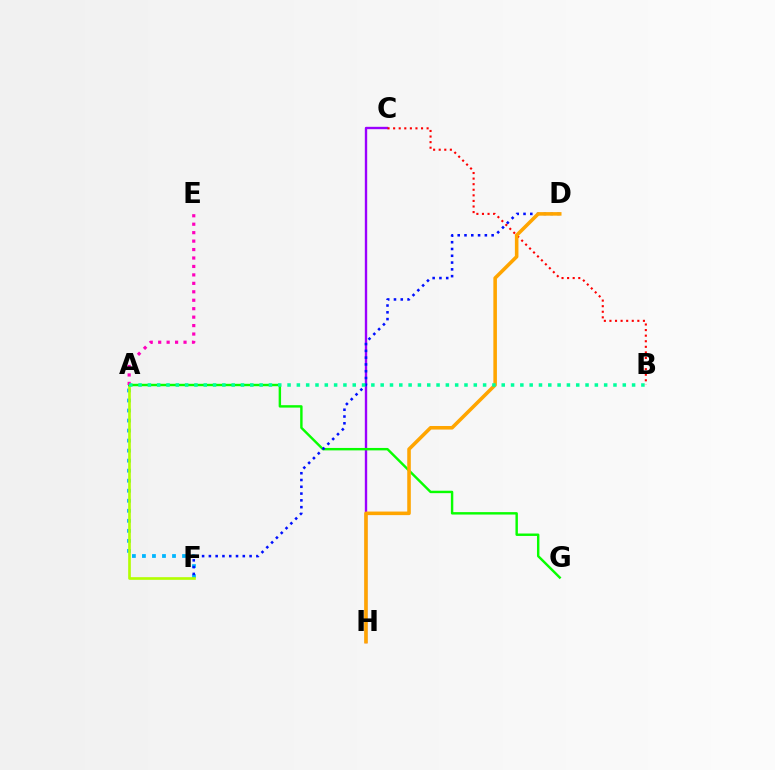{('C', 'H'): [{'color': '#9b00ff', 'line_style': 'solid', 'thickness': 1.71}], ('A', 'F'): [{'color': '#00b5ff', 'line_style': 'dotted', 'thickness': 2.72}, {'color': '#b3ff00', 'line_style': 'solid', 'thickness': 1.91}], ('A', 'G'): [{'color': '#08ff00', 'line_style': 'solid', 'thickness': 1.75}], ('D', 'F'): [{'color': '#0010ff', 'line_style': 'dotted', 'thickness': 1.84}], ('B', 'C'): [{'color': '#ff0000', 'line_style': 'dotted', 'thickness': 1.52}], ('A', 'E'): [{'color': '#ff00bd', 'line_style': 'dotted', 'thickness': 2.3}], ('D', 'H'): [{'color': '#ffa500', 'line_style': 'solid', 'thickness': 2.57}], ('A', 'B'): [{'color': '#00ff9d', 'line_style': 'dotted', 'thickness': 2.53}]}